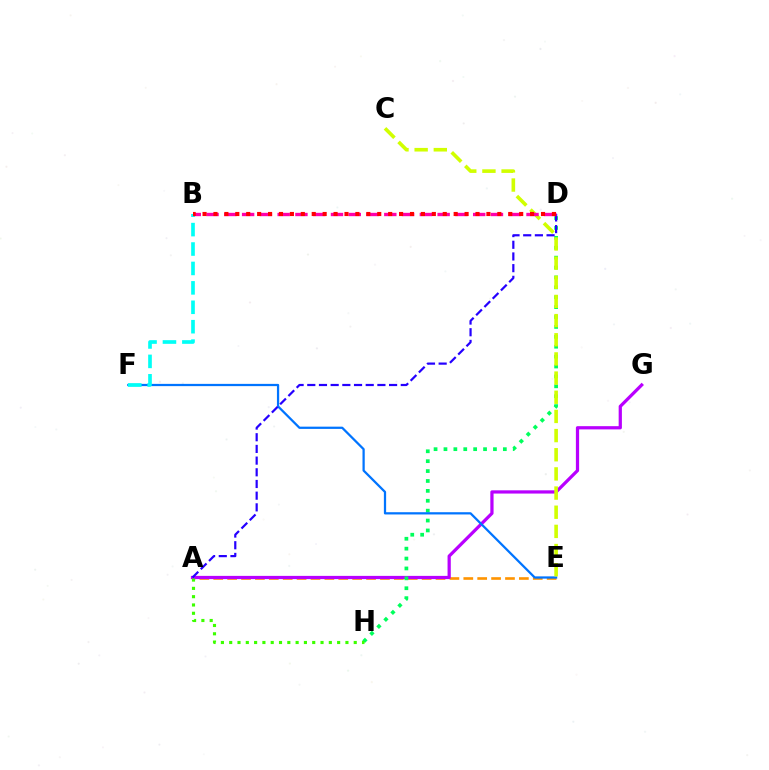{('A', 'E'): [{'color': '#ff9400', 'line_style': 'dashed', 'thickness': 1.89}], ('A', 'G'): [{'color': '#b900ff', 'line_style': 'solid', 'thickness': 2.33}], ('D', 'H'): [{'color': '#00ff5c', 'line_style': 'dotted', 'thickness': 2.69}], ('E', 'F'): [{'color': '#0074ff', 'line_style': 'solid', 'thickness': 1.62}], ('C', 'E'): [{'color': '#d1ff00', 'line_style': 'dashed', 'thickness': 2.6}], ('A', 'D'): [{'color': '#2500ff', 'line_style': 'dashed', 'thickness': 1.59}], ('B', 'F'): [{'color': '#00fff6', 'line_style': 'dashed', 'thickness': 2.64}], ('B', 'D'): [{'color': '#ff00ac', 'line_style': 'dashed', 'thickness': 2.41}, {'color': '#ff0000', 'line_style': 'dotted', 'thickness': 2.97}], ('A', 'H'): [{'color': '#3dff00', 'line_style': 'dotted', 'thickness': 2.26}]}